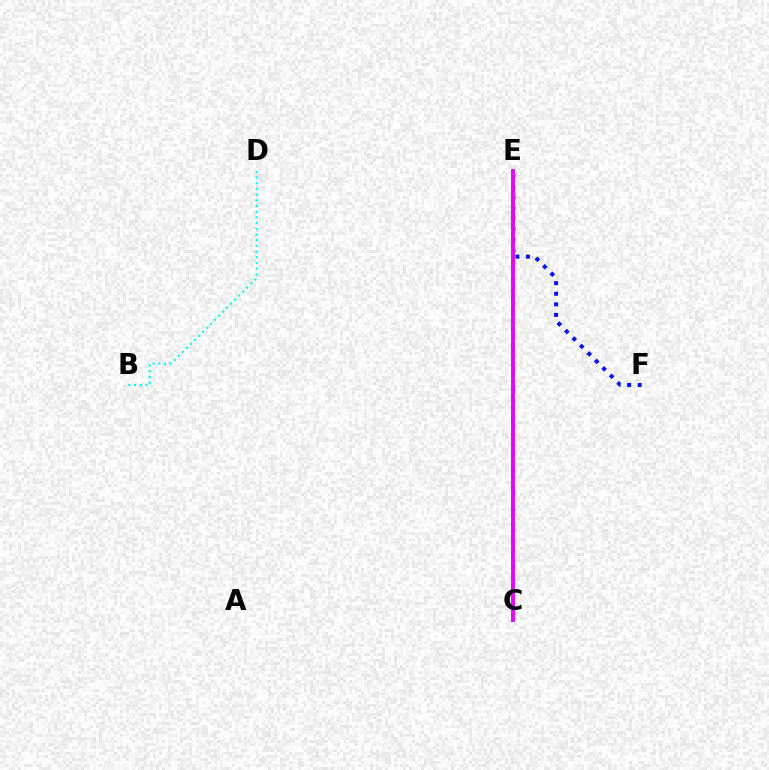{('C', 'E'): [{'color': '#ff0000', 'line_style': 'dashed', 'thickness': 2.38}, {'color': '#08ff00', 'line_style': 'solid', 'thickness': 2.96}, {'color': '#fcf500', 'line_style': 'dotted', 'thickness': 1.53}, {'color': '#ee00ff', 'line_style': 'solid', 'thickness': 2.73}], ('E', 'F'): [{'color': '#0010ff', 'line_style': 'dotted', 'thickness': 2.87}], ('B', 'D'): [{'color': '#00fff6', 'line_style': 'dotted', 'thickness': 1.55}]}